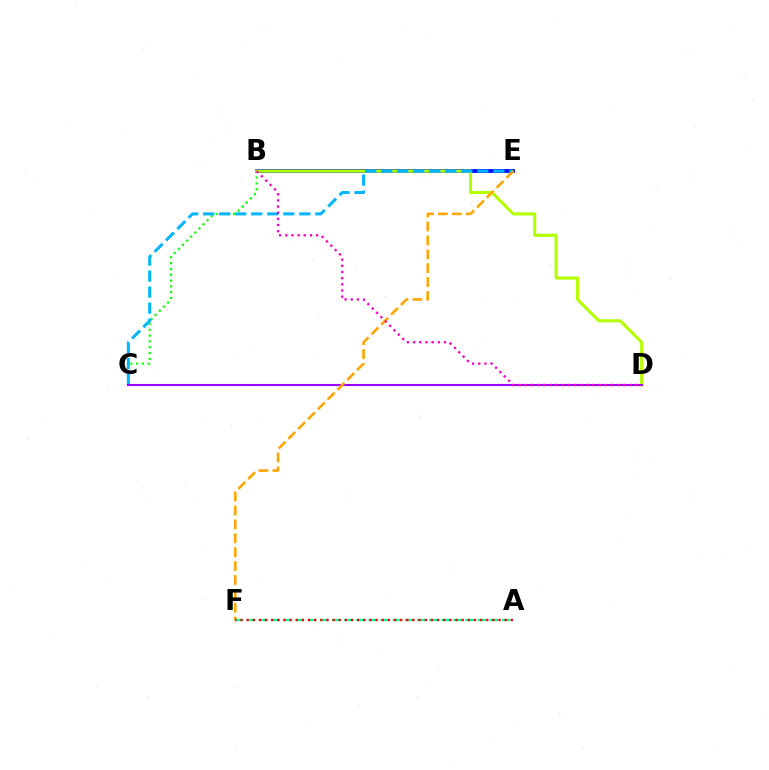{('B', 'C'): [{'color': '#08ff00', 'line_style': 'dotted', 'thickness': 1.58}], ('B', 'E'): [{'color': '#0010ff', 'line_style': 'solid', 'thickness': 2.76}], ('B', 'D'): [{'color': '#b3ff00', 'line_style': 'solid', 'thickness': 2.23}, {'color': '#ff00bd', 'line_style': 'dotted', 'thickness': 1.67}], ('C', 'E'): [{'color': '#00b5ff', 'line_style': 'dashed', 'thickness': 2.18}], ('C', 'D'): [{'color': '#9b00ff', 'line_style': 'solid', 'thickness': 1.51}], ('E', 'F'): [{'color': '#ffa500', 'line_style': 'dashed', 'thickness': 1.89}], ('A', 'F'): [{'color': '#00ff9d', 'line_style': 'dashed', 'thickness': 1.65}, {'color': '#ff0000', 'line_style': 'dotted', 'thickness': 1.67}]}